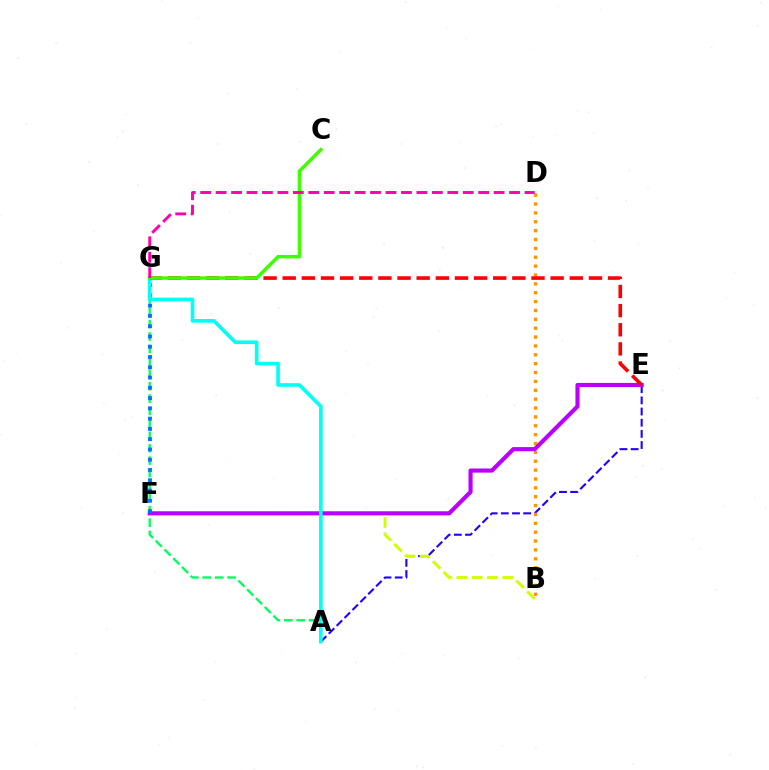{('A', 'E'): [{'color': '#2500ff', 'line_style': 'dashed', 'thickness': 1.52}], ('A', 'G'): [{'color': '#00ff5c', 'line_style': 'dashed', 'thickness': 1.69}, {'color': '#00fff6', 'line_style': 'solid', 'thickness': 2.62}], ('B', 'D'): [{'color': '#ff9400', 'line_style': 'dotted', 'thickness': 2.41}], ('B', 'F'): [{'color': '#d1ff00', 'line_style': 'dashed', 'thickness': 2.07}], ('E', 'F'): [{'color': '#b900ff', 'line_style': 'solid', 'thickness': 2.98}], ('F', 'G'): [{'color': '#0074ff', 'line_style': 'dotted', 'thickness': 2.79}], ('E', 'G'): [{'color': '#ff0000', 'line_style': 'dashed', 'thickness': 2.6}], ('C', 'G'): [{'color': '#3dff00', 'line_style': 'solid', 'thickness': 2.51}], ('D', 'G'): [{'color': '#ff00ac', 'line_style': 'dashed', 'thickness': 2.1}]}